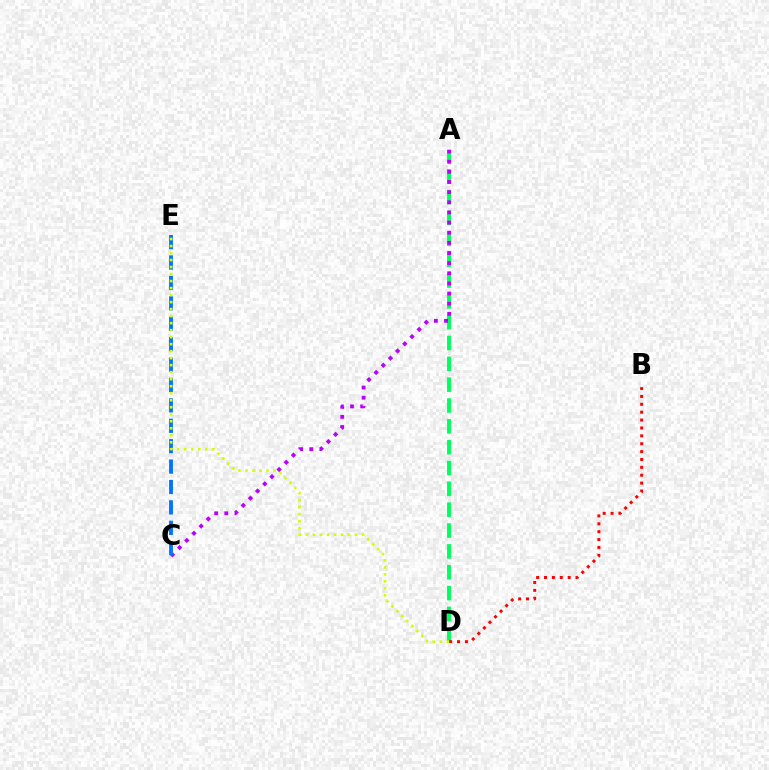{('A', 'D'): [{'color': '#00ff5c', 'line_style': 'dashed', 'thickness': 2.83}], ('A', 'C'): [{'color': '#b900ff', 'line_style': 'dotted', 'thickness': 2.76}], ('C', 'E'): [{'color': '#0074ff', 'line_style': 'dashed', 'thickness': 2.77}], ('D', 'E'): [{'color': '#d1ff00', 'line_style': 'dotted', 'thickness': 1.9}], ('B', 'D'): [{'color': '#ff0000', 'line_style': 'dotted', 'thickness': 2.14}]}